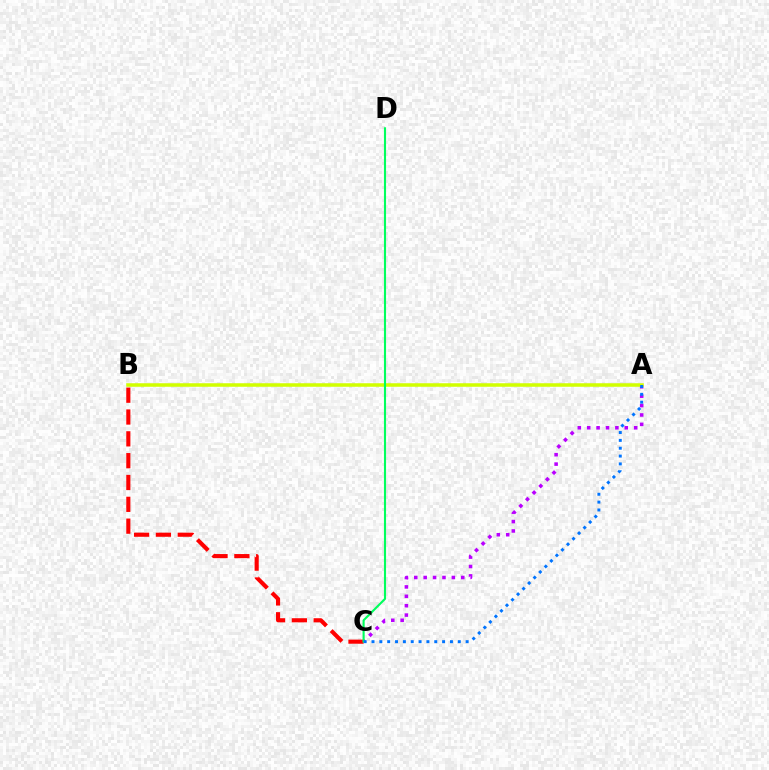{('B', 'C'): [{'color': '#ff0000', 'line_style': 'dashed', 'thickness': 2.97}], ('A', 'C'): [{'color': '#b900ff', 'line_style': 'dotted', 'thickness': 2.55}, {'color': '#0074ff', 'line_style': 'dotted', 'thickness': 2.13}], ('A', 'B'): [{'color': '#d1ff00', 'line_style': 'solid', 'thickness': 2.53}], ('C', 'D'): [{'color': '#00ff5c', 'line_style': 'solid', 'thickness': 1.53}]}